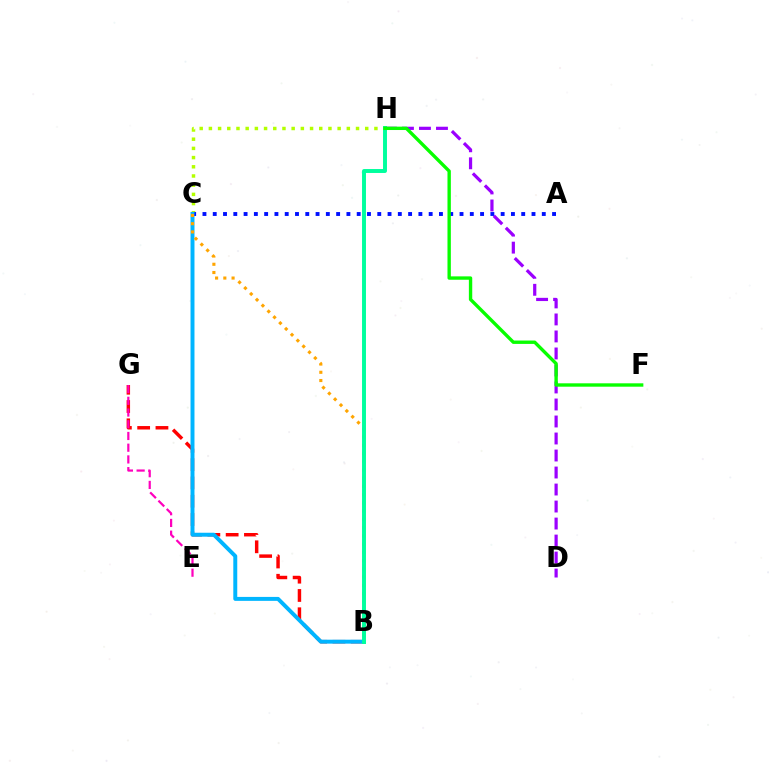{('B', 'G'): [{'color': '#ff0000', 'line_style': 'dashed', 'thickness': 2.48}], ('C', 'H'): [{'color': '#b3ff00', 'line_style': 'dotted', 'thickness': 2.5}], ('A', 'C'): [{'color': '#0010ff', 'line_style': 'dotted', 'thickness': 2.79}], ('B', 'C'): [{'color': '#00b5ff', 'line_style': 'solid', 'thickness': 2.84}, {'color': '#ffa500', 'line_style': 'dotted', 'thickness': 2.24}], ('E', 'G'): [{'color': '#ff00bd', 'line_style': 'dashed', 'thickness': 1.59}], ('D', 'H'): [{'color': '#9b00ff', 'line_style': 'dashed', 'thickness': 2.31}], ('B', 'H'): [{'color': '#00ff9d', 'line_style': 'solid', 'thickness': 2.83}], ('F', 'H'): [{'color': '#08ff00', 'line_style': 'solid', 'thickness': 2.43}]}